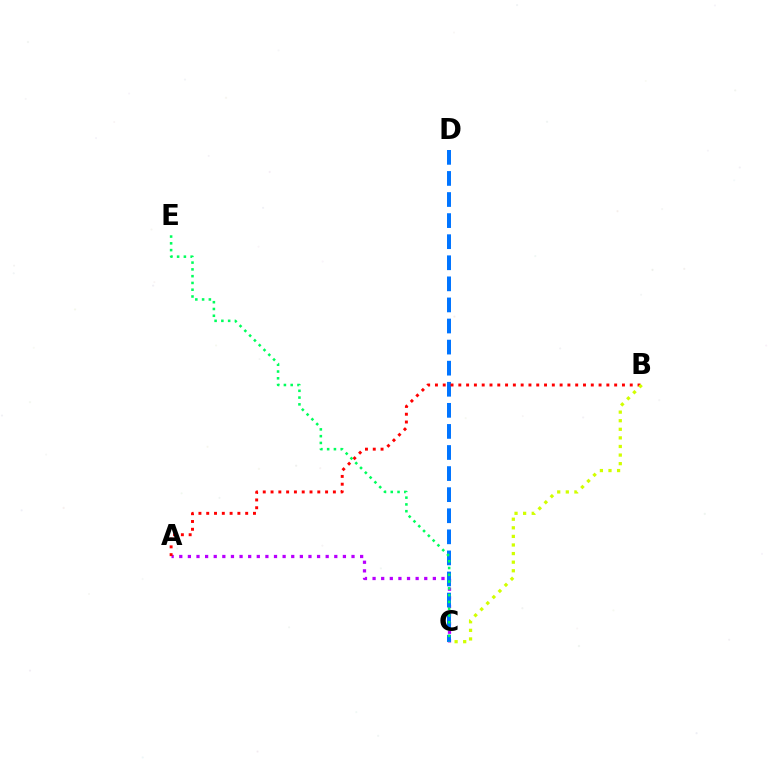{('A', 'C'): [{'color': '#b900ff', 'line_style': 'dotted', 'thickness': 2.34}], ('C', 'D'): [{'color': '#0074ff', 'line_style': 'dashed', 'thickness': 2.86}], ('A', 'B'): [{'color': '#ff0000', 'line_style': 'dotted', 'thickness': 2.12}], ('C', 'E'): [{'color': '#00ff5c', 'line_style': 'dotted', 'thickness': 1.84}], ('B', 'C'): [{'color': '#d1ff00', 'line_style': 'dotted', 'thickness': 2.33}]}